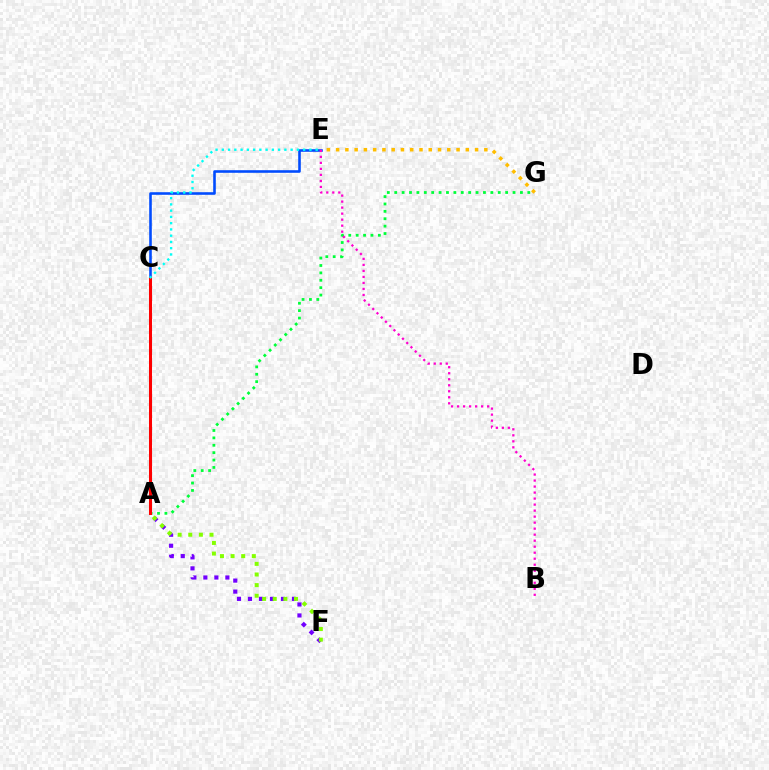{('A', 'G'): [{'color': '#00ff39', 'line_style': 'dotted', 'thickness': 2.01}], ('C', 'E'): [{'color': '#004bff', 'line_style': 'solid', 'thickness': 1.87}, {'color': '#00fff6', 'line_style': 'dotted', 'thickness': 1.7}], ('E', 'G'): [{'color': '#ffbd00', 'line_style': 'dotted', 'thickness': 2.52}], ('B', 'E'): [{'color': '#ff00cf', 'line_style': 'dotted', 'thickness': 1.63}], ('A', 'F'): [{'color': '#7200ff', 'line_style': 'dotted', 'thickness': 2.99}, {'color': '#84ff00', 'line_style': 'dotted', 'thickness': 2.89}], ('A', 'C'): [{'color': '#ff0000', 'line_style': 'solid', 'thickness': 2.18}]}